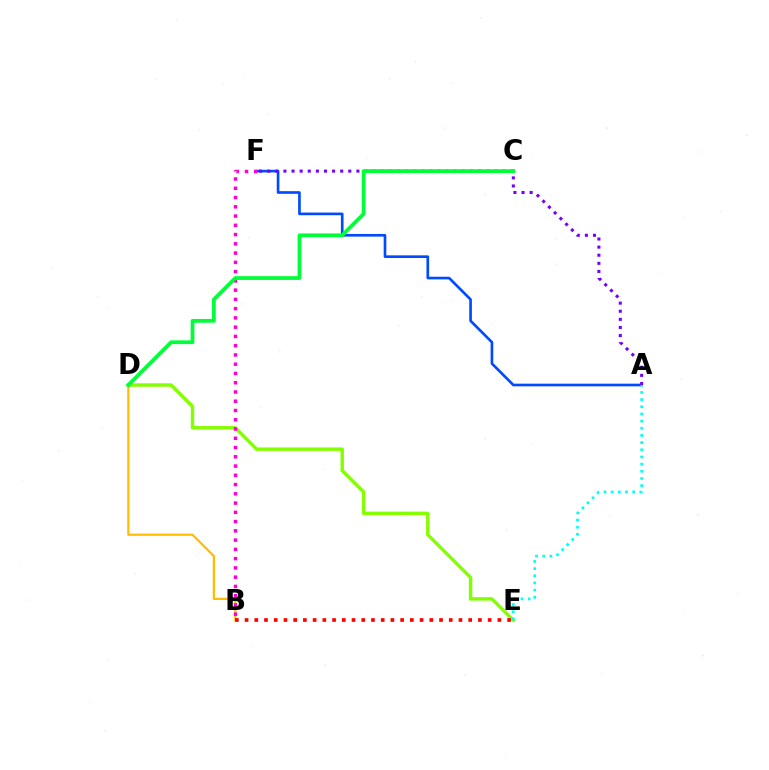{('D', 'E'): [{'color': '#84ff00', 'line_style': 'solid', 'thickness': 2.47}], ('A', 'F'): [{'color': '#004bff', 'line_style': 'solid', 'thickness': 1.92}, {'color': '#7200ff', 'line_style': 'dotted', 'thickness': 2.2}], ('A', 'E'): [{'color': '#00fff6', 'line_style': 'dotted', 'thickness': 1.95}], ('B', 'D'): [{'color': '#ffbd00', 'line_style': 'solid', 'thickness': 1.6}], ('B', 'F'): [{'color': '#ff00cf', 'line_style': 'dotted', 'thickness': 2.52}], ('B', 'E'): [{'color': '#ff0000', 'line_style': 'dotted', 'thickness': 2.64}], ('C', 'D'): [{'color': '#00ff39', 'line_style': 'solid', 'thickness': 2.7}]}